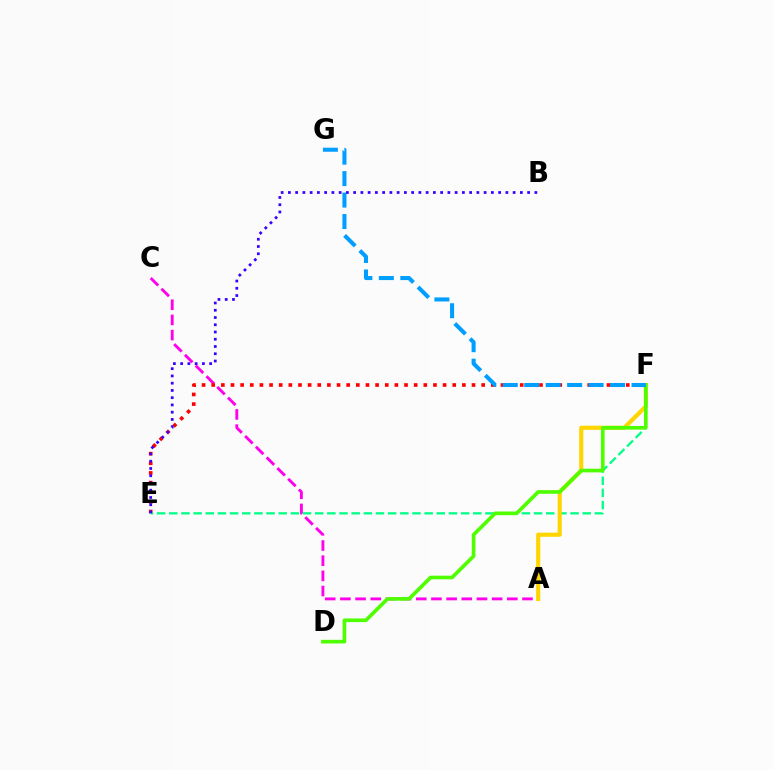{('A', 'C'): [{'color': '#ff00ed', 'line_style': 'dashed', 'thickness': 2.06}], ('E', 'F'): [{'color': '#ff0000', 'line_style': 'dotted', 'thickness': 2.62}, {'color': '#00ff86', 'line_style': 'dashed', 'thickness': 1.65}], ('A', 'F'): [{'color': '#ffd500', 'line_style': 'solid', 'thickness': 2.98}], ('D', 'F'): [{'color': '#4fff00', 'line_style': 'solid', 'thickness': 2.63}], ('F', 'G'): [{'color': '#009eff', 'line_style': 'dashed', 'thickness': 2.92}], ('B', 'E'): [{'color': '#3700ff', 'line_style': 'dotted', 'thickness': 1.97}]}